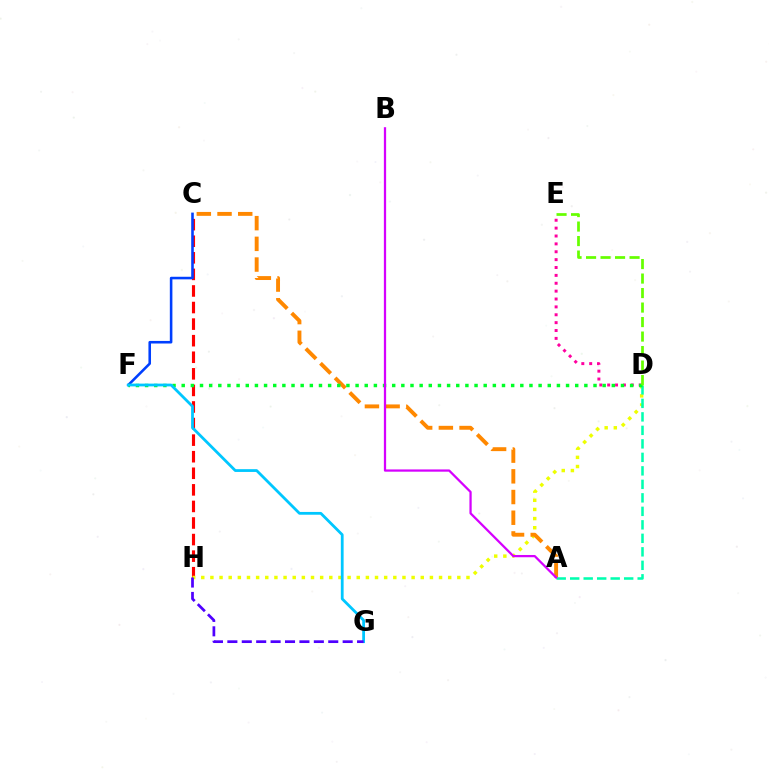{('C', 'H'): [{'color': '#ff0000', 'line_style': 'dashed', 'thickness': 2.25}], ('D', 'H'): [{'color': '#eeff00', 'line_style': 'dotted', 'thickness': 2.48}], ('C', 'F'): [{'color': '#003fff', 'line_style': 'solid', 'thickness': 1.85}], ('D', 'E'): [{'color': '#ff00a0', 'line_style': 'dotted', 'thickness': 2.14}, {'color': '#66ff00', 'line_style': 'dashed', 'thickness': 1.97}], ('A', 'C'): [{'color': '#ff8800', 'line_style': 'dashed', 'thickness': 2.81}], ('A', 'D'): [{'color': '#00ffaf', 'line_style': 'dashed', 'thickness': 1.83}], ('D', 'F'): [{'color': '#00ff27', 'line_style': 'dotted', 'thickness': 2.49}], ('A', 'B'): [{'color': '#d600ff', 'line_style': 'solid', 'thickness': 1.62}], ('F', 'G'): [{'color': '#00c7ff', 'line_style': 'solid', 'thickness': 2.0}], ('G', 'H'): [{'color': '#4f00ff', 'line_style': 'dashed', 'thickness': 1.96}]}